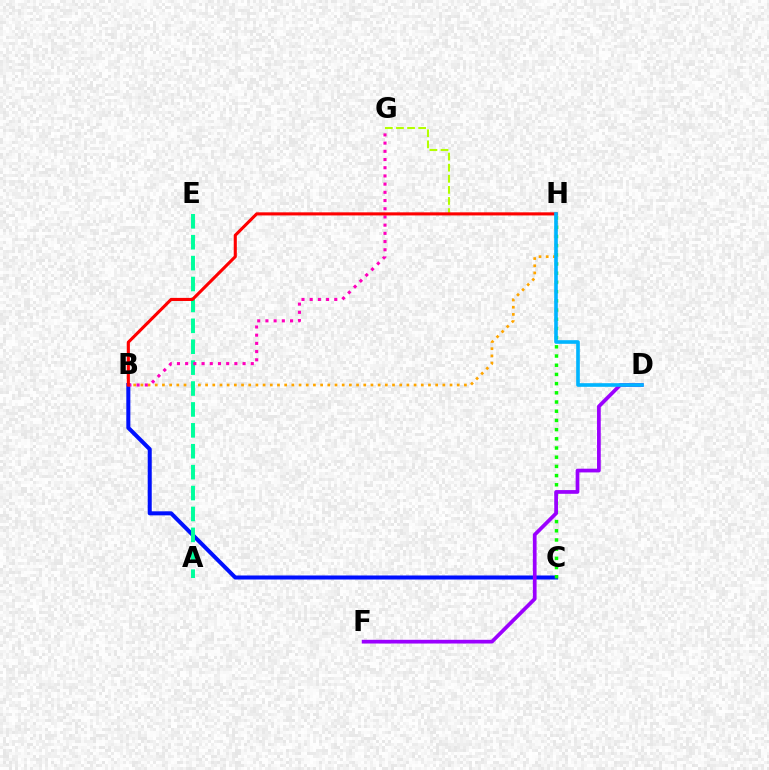{('B', 'H'): [{'color': '#ffa500', 'line_style': 'dotted', 'thickness': 1.95}, {'color': '#ff0000', 'line_style': 'solid', 'thickness': 2.23}], ('G', 'H'): [{'color': '#b3ff00', 'line_style': 'dashed', 'thickness': 1.51}], ('B', 'C'): [{'color': '#0010ff', 'line_style': 'solid', 'thickness': 2.9}], ('A', 'E'): [{'color': '#00ff9d', 'line_style': 'dashed', 'thickness': 2.84}], ('C', 'H'): [{'color': '#08ff00', 'line_style': 'dotted', 'thickness': 2.5}], ('D', 'F'): [{'color': '#9b00ff', 'line_style': 'solid', 'thickness': 2.68}], ('B', 'G'): [{'color': '#ff00bd', 'line_style': 'dotted', 'thickness': 2.23}], ('D', 'H'): [{'color': '#00b5ff', 'line_style': 'solid', 'thickness': 2.61}]}